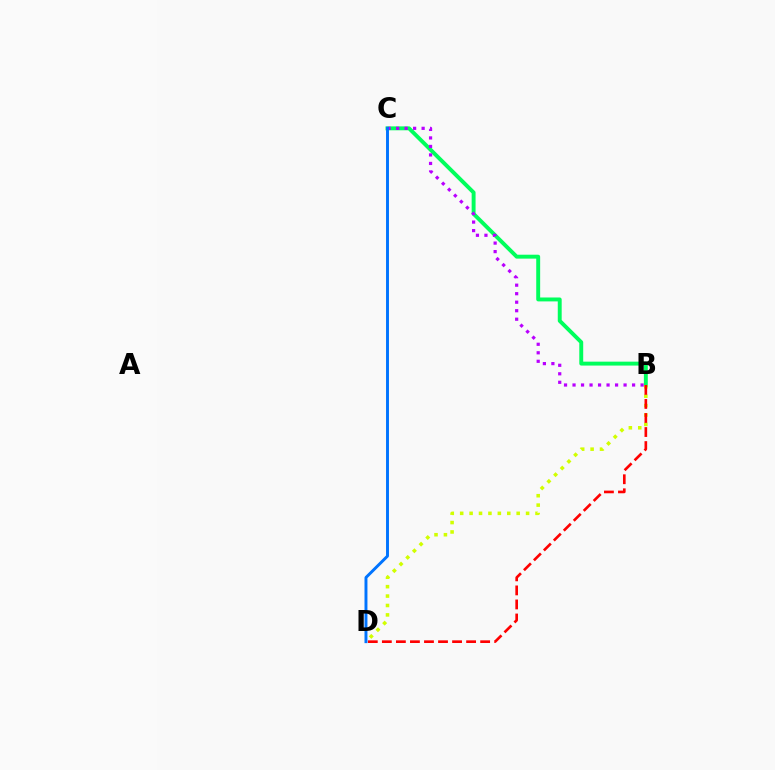{('B', 'C'): [{'color': '#00ff5c', 'line_style': 'solid', 'thickness': 2.82}, {'color': '#b900ff', 'line_style': 'dotted', 'thickness': 2.31}], ('B', 'D'): [{'color': '#d1ff00', 'line_style': 'dotted', 'thickness': 2.56}, {'color': '#ff0000', 'line_style': 'dashed', 'thickness': 1.91}], ('C', 'D'): [{'color': '#0074ff', 'line_style': 'solid', 'thickness': 2.11}]}